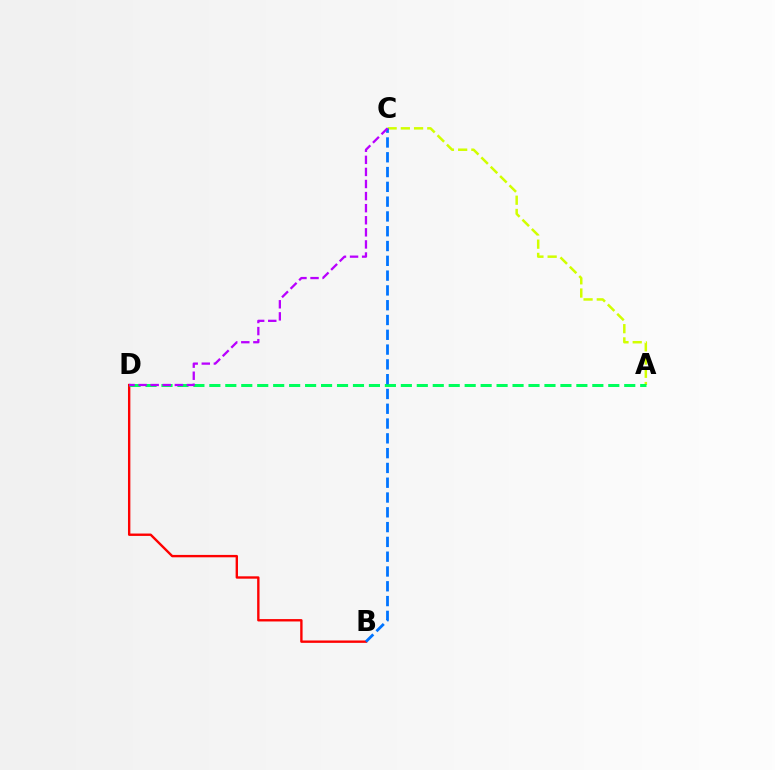{('B', 'D'): [{'color': '#ff0000', 'line_style': 'solid', 'thickness': 1.71}], ('A', 'C'): [{'color': '#d1ff00', 'line_style': 'dashed', 'thickness': 1.8}], ('A', 'D'): [{'color': '#00ff5c', 'line_style': 'dashed', 'thickness': 2.17}], ('B', 'C'): [{'color': '#0074ff', 'line_style': 'dashed', 'thickness': 2.01}], ('C', 'D'): [{'color': '#b900ff', 'line_style': 'dashed', 'thickness': 1.64}]}